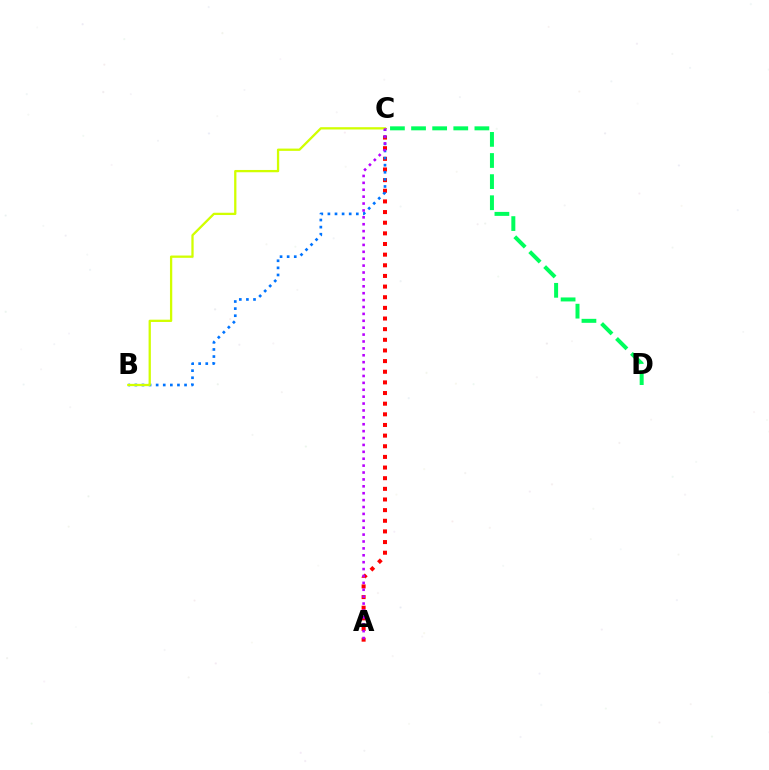{('A', 'C'): [{'color': '#ff0000', 'line_style': 'dotted', 'thickness': 2.89}, {'color': '#b900ff', 'line_style': 'dotted', 'thickness': 1.87}], ('B', 'C'): [{'color': '#0074ff', 'line_style': 'dotted', 'thickness': 1.93}, {'color': '#d1ff00', 'line_style': 'solid', 'thickness': 1.65}], ('C', 'D'): [{'color': '#00ff5c', 'line_style': 'dashed', 'thickness': 2.87}]}